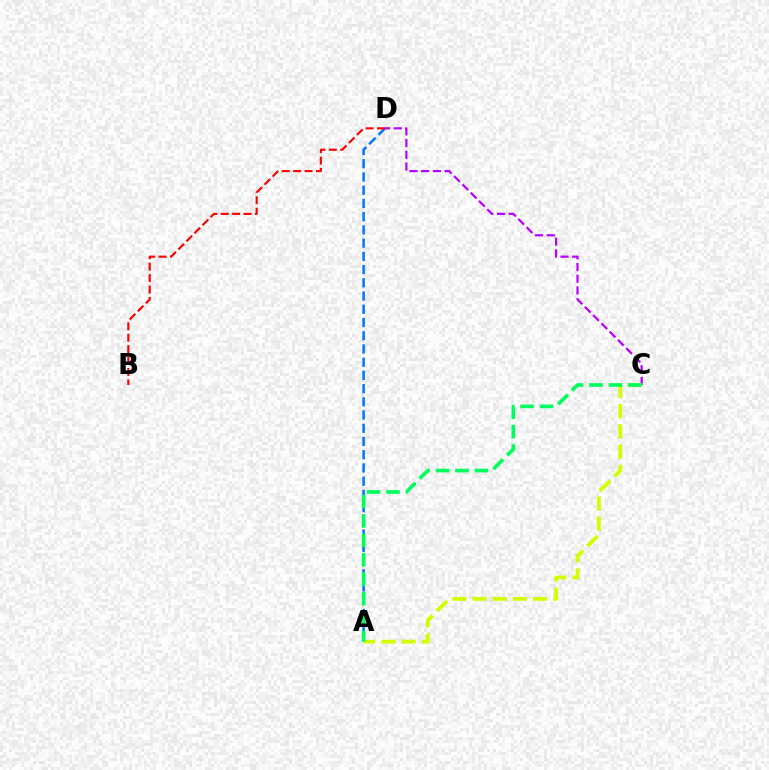{('C', 'D'): [{'color': '#b900ff', 'line_style': 'dashed', 'thickness': 1.59}], ('A', 'D'): [{'color': '#0074ff', 'line_style': 'dashed', 'thickness': 1.8}], ('A', 'C'): [{'color': '#d1ff00', 'line_style': 'dashed', 'thickness': 2.75}, {'color': '#00ff5c', 'line_style': 'dashed', 'thickness': 2.64}], ('B', 'D'): [{'color': '#ff0000', 'line_style': 'dashed', 'thickness': 1.55}]}